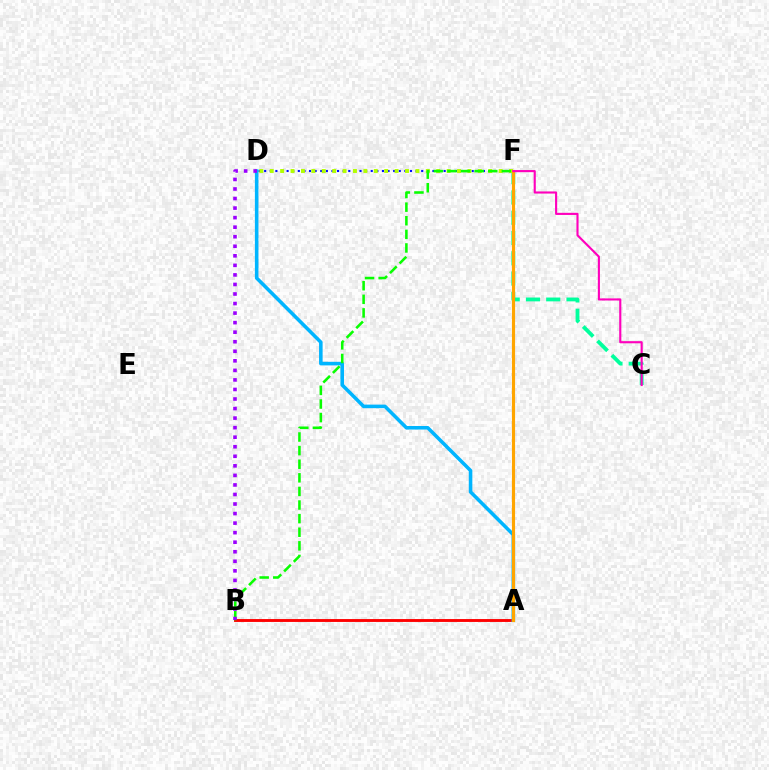{('C', 'F'): [{'color': '#00ff9d', 'line_style': 'dashed', 'thickness': 2.75}, {'color': '#ff00bd', 'line_style': 'solid', 'thickness': 1.53}], ('A', 'B'): [{'color': '#ff0000', 'line_style': 'solid', 'thickness': 2.08}], ('D', 'F'): [{'color': '#0010ff', 'line_style': 'dotted', 'thickness': 1.52}, {'color': '#b3ff00', 'line_style': 'dotted', 'thickness': 2.83}], ('A', 'D'): [{'color': '#00b5ff', 'line_style': 'solid', 'thickness': 2.57}], ('A', 'F'): [{'color': '#ffa500', 'line_style': 'solid', 'thickness': 2.27}], ('B', 'F'): [{'color': '#08ff00', 'line_style': 'dashed', 'thickness': 1.85}], ('B', 'D'): [{'color': '#9b00ff', 'line_style': 'dotted', 'thickness': 2.59}]}